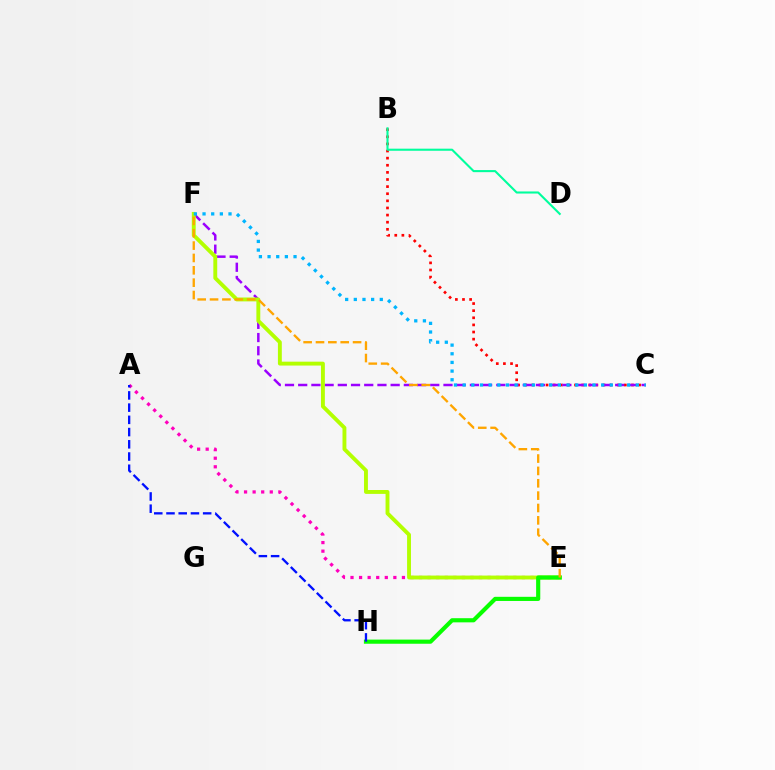{('B', 'C'): [{'color': '#ff0000', 'line_style': 'dotted', 'thickness': 1.93}], ('A', 'E'): [{'color': '#ff00bd', 'line_style': 'dotted', 'thickness': 2.33}], ('C', 'F'): [{'color': '#9b00ff', 'line_style': 'dashed', 'thickness': 1.79}, {'color': '#00b5ff', 'line_style': 'dotted', 'thickness': 2.35}], ('E', 'F'): [{'color': '#b3ff00', 'line_style': 'solid', 'thickness': 2.8}, {'color': '#ffa500', 'line_style': 'dashed', 'thickness': 1.68}], ('E', 'H'): [{'color': '#08ff00', 'line_style': 'solid', 'thickness': 2.98}], ('A', 'H'): [{'color': '#0010ff', 'line_style': 'dashed', 'thickness': 1.66}], ('B', 'D'): [{'color': '#00ff9d', 'line_style': 'solid', 'thickness': 1.51}]}